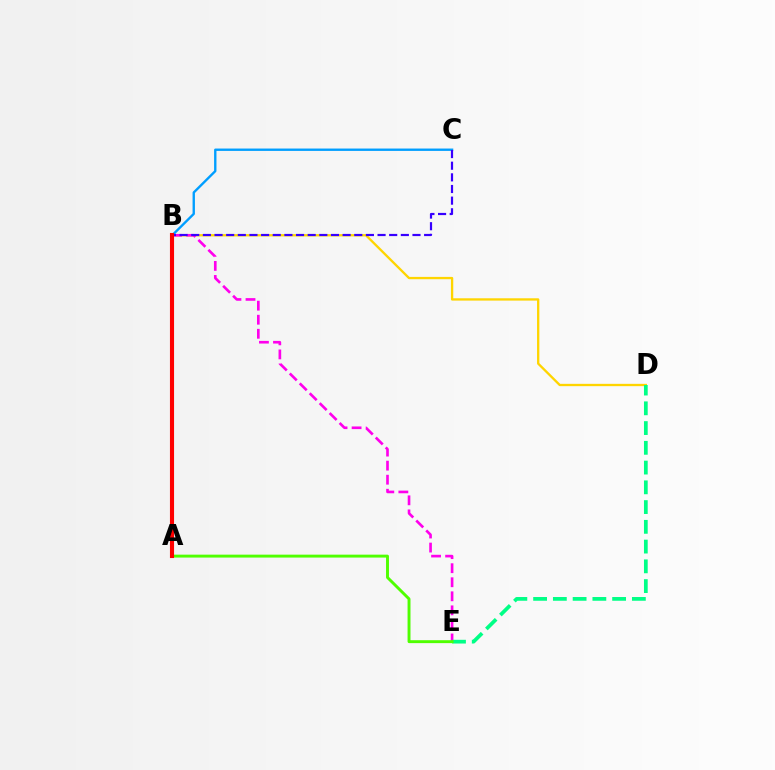{('B', 'D'): [{'color': '#ffd500', 'line_style': 'solid', 'thickness': 1.67}], ('B', 'E'): [{'color': '#ff00ed', 'line_style': 'dashed', 'thickness': 1.91}], ('B', 'C'): [{'color': '#009eff', 'line_style': 'solid', 'thickness': 1.7}, {'color': '#3700ff', 'line_style': 'dashed', 'thickness': 1.58}], ('D', 'E'): [{'color': '#00ff86', 'line_style': 'dashed', 'thickness': 2.68}], ('A', 'E'): [{'color': '#4fff00', 'line_style': 'solid', 'thickness': 2.1}], ('A', 'B'): [{'color': '#ff0000', 'line_style': 'solid', 'thickness': 2.96}]}